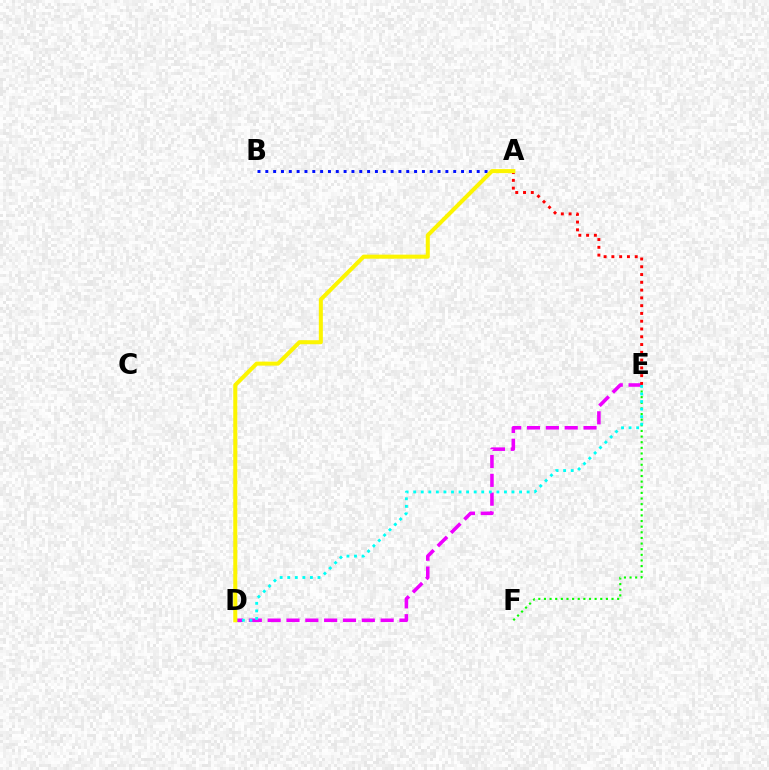{('A', 'B'): [{'color': '#0010ff', 'line_style': 'dotted', 'thickness': 2.13}], ('E', 'F'): [{'color': '#08ff00', 'line_style': 'dotted', 'thickness': 1.53}], ('D', 'E'): [{'color': '#ee00ff', 'line_style': 'dashed', 'thickness': 2.56}, {'color': '#00fff6', 'line_style': 'dotted', 'thickness': 2.05}], ('A', 'E'): [{'color': '#ff0000', 'line_style': 'dotted', 'thickness': 2.11}], ('A', 'D'): [{'color': '#fcf500', 'line_style': 'solid', 'thickness': 2.9}]}